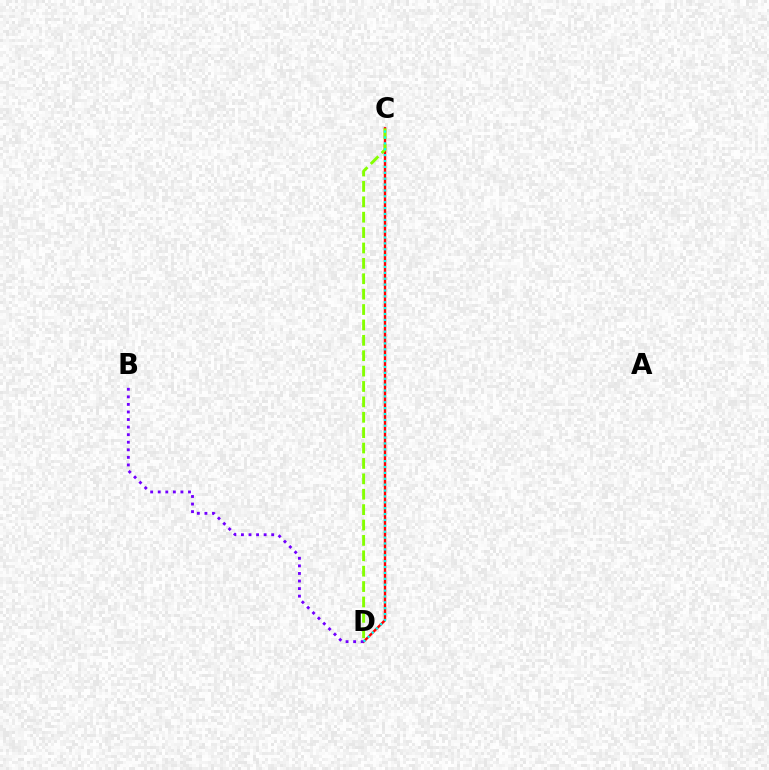{('C', 'D'): [{'color': '#ff0000', 'line_style': 'solid', 'thickness': 1.73}, {'color': '#84ff00', 'line_style': 'dashed', 'thickness': 2.09}, {'color': '#00fff6', 'line_style': 'dotted', 'thickness': 1.6}], ('B', 'D'): [{'color': '#7200ff', 'line_style': 'dotted', 'thickness': 2.06}]}